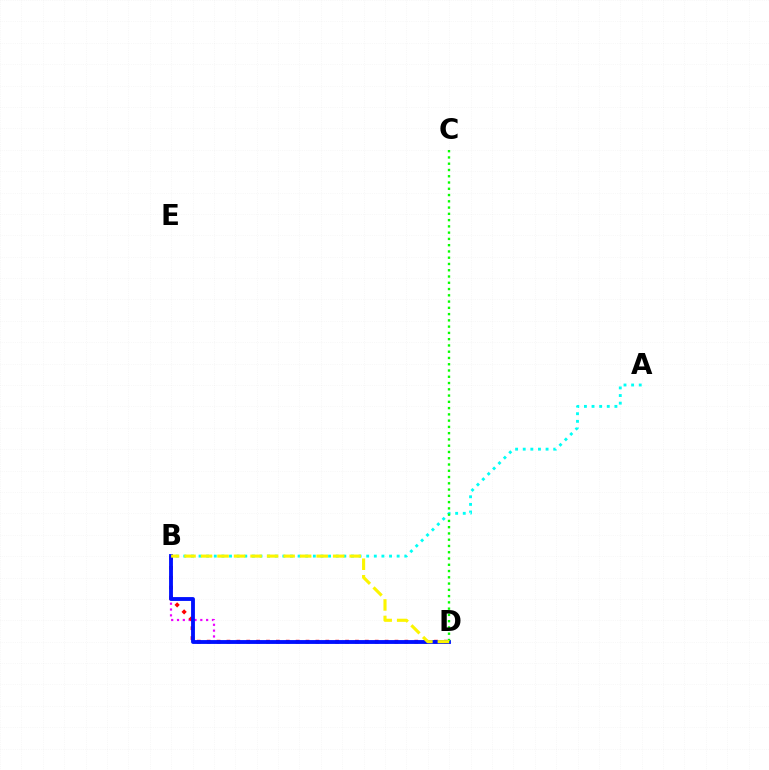{('A', 'B'): [{'color': '#00fff6', 'line_style': 'dotted', 'thickness': 2.07}], ('B', 'D'): [{'color': '#ee00ff', 'line_style': 'dotted', 'thickness': 1.58}, {'color': '#ff0000', 'line_style': 'dotted', 'thickness': 2.69}, {'color': '#0010ff', 'line_style': 'solid', 'thickness': 2.77}, {'color': '#fcf500', 'line_style': 'dashed', 'thickness': 2.24}], ('C', 'D'): [{'color': '#08ff00', 'line_style': 'dotted', 'thickness': 1.7}]}